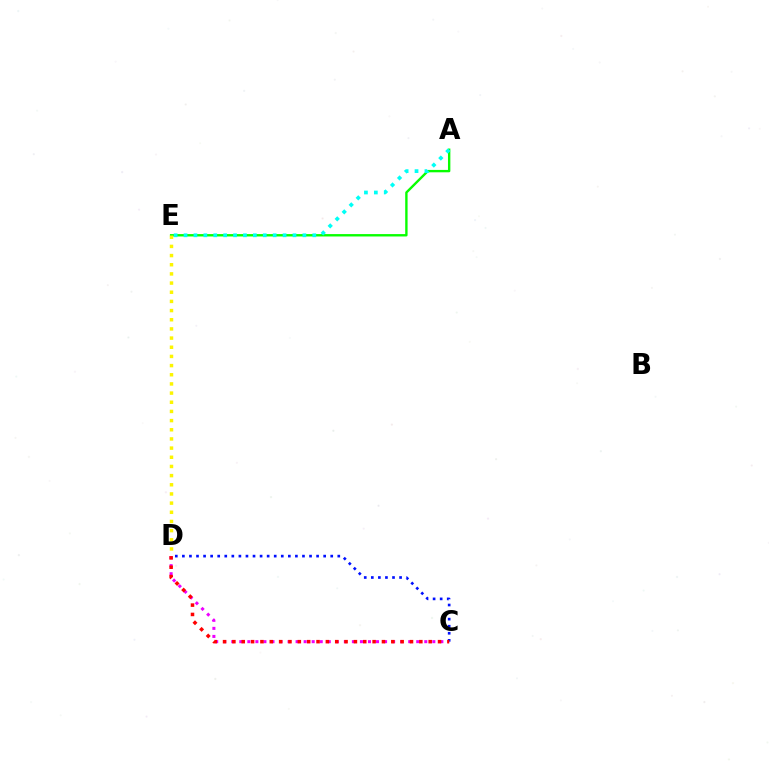{('C', 'D'): [{'color': '#0010ff', 'line_style': 'dotted', 'thickness': 1.92}, {'color': '#ee00ff', 'line_style': 'dotted', 'thickness': 2.19}, {'color': '#ff0000', 'line_style': 'dotted', 'thickness': 2.54}], ('A', 'E'): [{'color': '#08ff00', 'line_style': 'solid', 'thickness': 1.71}, {'color': '#00fff6', 'line_style': 'dotted', 'thickness': 2.69}], ('D', 'E'): [{'color': '#fcf500', 'line_style': 'dotted', 'thickness': 2.49}]}